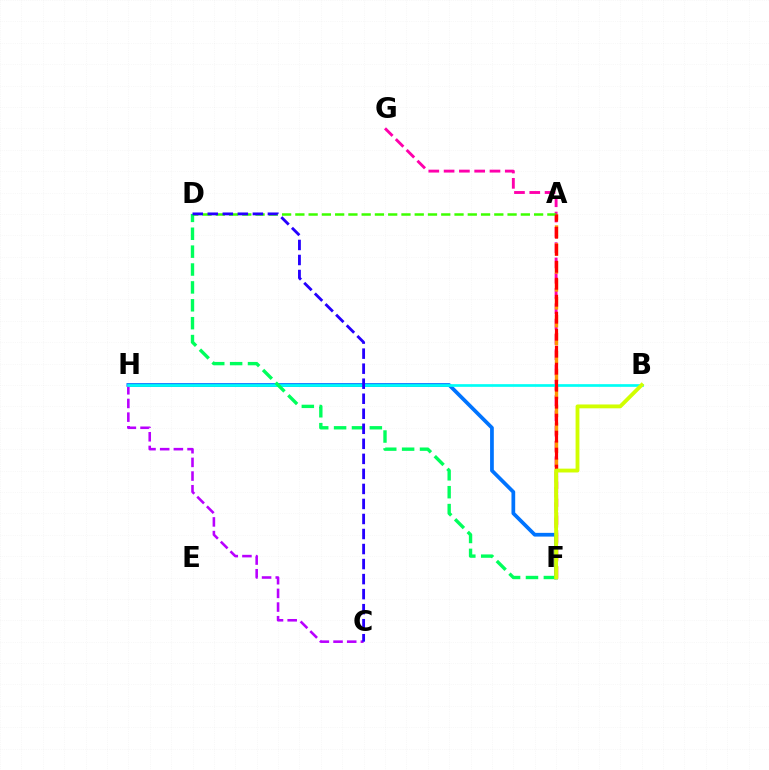{('F', 'G'): [{'color': '#ff00ac', 'line_style': 'dashed', 'thickness': 2.08}], ('A', 'F'): [{'color': '#ff9400', 'line_style': 'dashed', 'thickness': 2.44}, {'color': '#ff0000', 'line_style': 'dashed', 'thickness': 2.31}], ('F', 'H'): [{'color': '#0074ff', 'line_style': 'solid', 'thickness': 2.69}], ('A', 'D'): [{'color': '#3dff00', 'line_style': 'dashed', 'thickness': 1.8}], ('C', 'H'): [{'color': '#b900ff', 'line_style': 'dashed', 'thickness': 1.86}], ('B', 'H'): [{'color': '#00fff6', 'line_style': 'solid', 'thickness': 1.94}], ('D', 'F'): [{'color': '#00ff5c', 'line_style': 'dashed', 'thickness': 2.43}], ('C', 'D'): [{'color': '#2500ff', 'line_style': 'dashed', 'thickness': 2.04}], ('B', 'F'): [{'color': '#d1ff00', 'line_style': 'solid', 'thickness': 2.76}]}